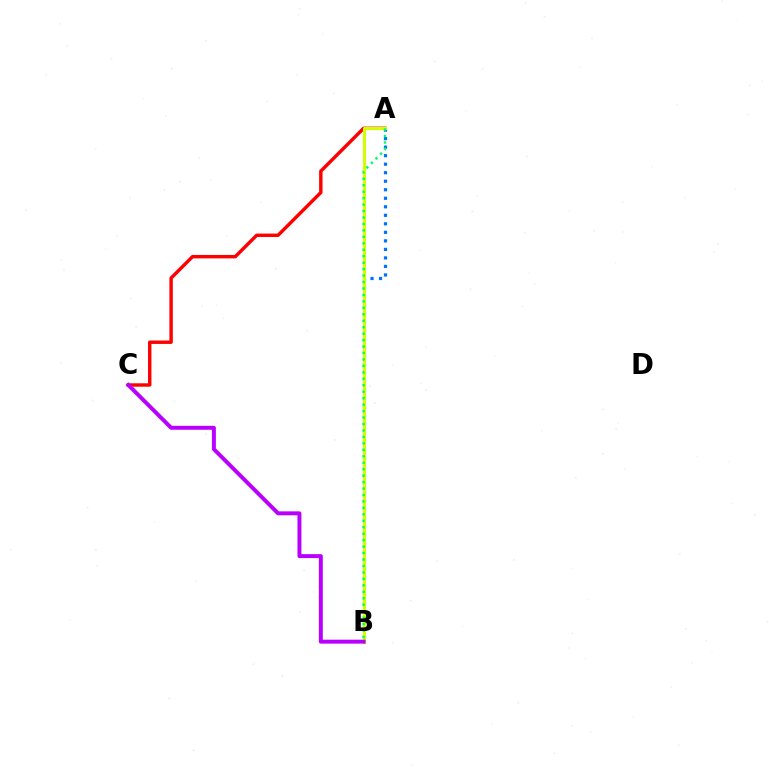{('A', 'B'): [{'color': '#0074ff', 'line_style': 'dotted', 'thickness': 2.31}, {'color': '#d1ff00', 'line_style': 'solid', 'thickness': 2.2}, {'color': '#00ff5c', 'line_style': 'dotted', 'thickness': 1.75}], ('A', 'C'): [{'color': '#ff0000', 'line_style': 'solid', 'thickness': 2.46}], ('B', 'C'): [{'color': '#b900ff', 'line_style': 'solid', 'thickness': 2.84}]}